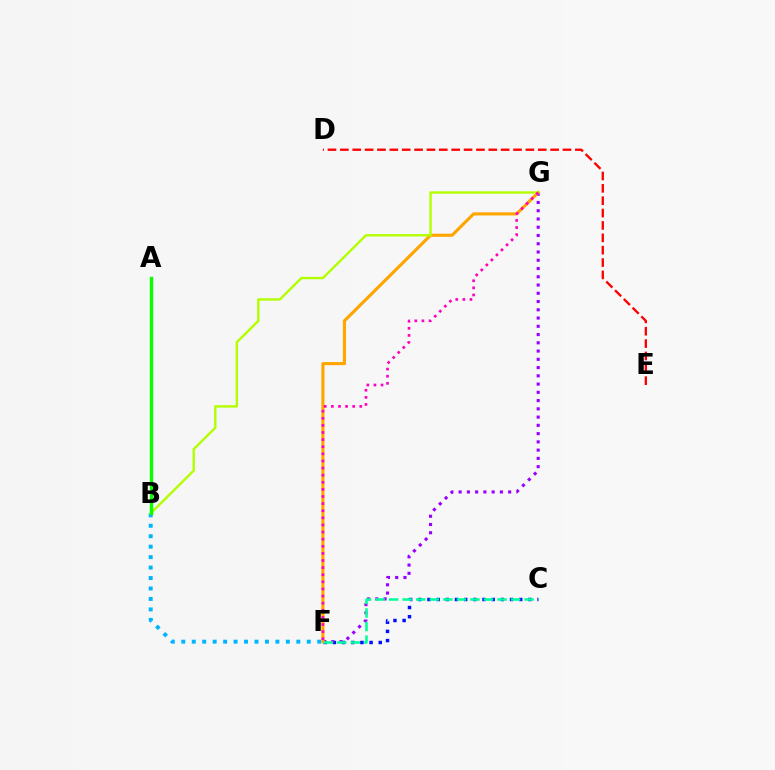{('C', 'F'): [{'color': '#0010ff', 'line_style': 'dotted', 'thickness': 2.49}, {'color': '#00ff9d', 'line_style': 'dashed', 'thickness': 1.84}], ('B', 'F'): [{'color': '#00b5ff', 'line_style': 'dotted', 'thickness': 2.84}], ('F', 'G'): [{'color': '#9b00ff', 'line_style': 'dotted', 'thickness': 2.24}, {'color': '#ffa500', 'line_style': 'solid', 'thickness': 2.25}, {'color': '#ff00bd', 'line_style': 'dotted', 'thickness': 1.93}], ('B', 'G'): [{'color': '#b3ff00', 'line_style': 'solid', 'thickness': 1.73}], ('A', 'B'): [{'color': '#08ff00', 'line_style': 'solid', 'thickness': 2.43}], ('D', 'E'): [{'color': '#ff0000', 'line_style': 'dashed', 'thickness': 1.68}]}